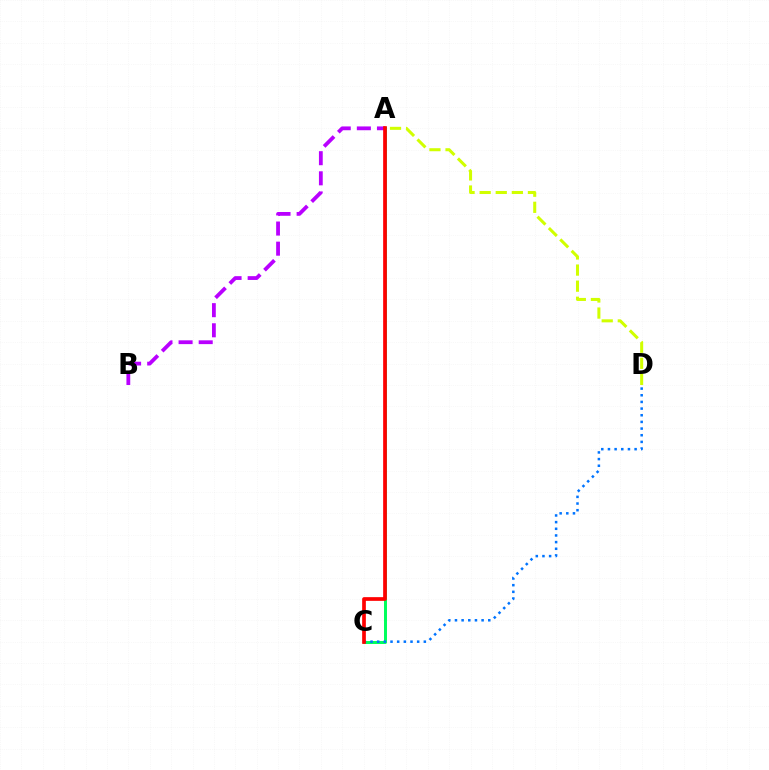{('A', 'C'): [{'color': '#00ff5c', 'line_style': 'solid', 'thickness': 2.14}, {'color': '#ff0000', 'line_style': 'solid', 'thickness': 2.67}], ('A', 'D'): [{'color': '#d1ff00', 'line_style': 'dashed', 'thickness': 2.19}], ('A', 'B'): [{'color': '#b900ff', 'line_style': 'dashed', 'thickness': 2.73}], ('C', 'D'): [{'color': '#0074ff', 'line_style': 'dotted', 'thickness': 1.81}]}